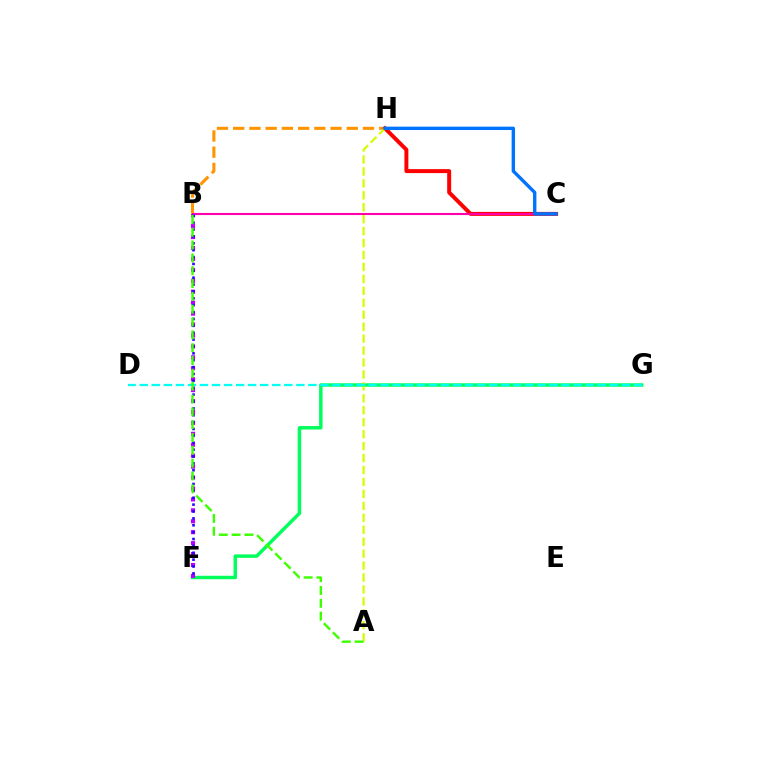{('B', 'H'): [{'color': '#ff9400', 'line_style': 'dashed', 'thickness': 2.2}], ('C', 'H'): [{'color': '#ff0000', 'line_style': 'solid', 'thickness': 2.85}, {'color': '#0074ff', 'line_style': 'solid', 'thickness': 2.43}], ('B', 'C'): [{'color': '#ff00ac', 'line_style': 'solid', 'thickness': 1.51}], ('F', 'G'): [{'color': '#00ff5c', 'line_style': 'solid', 'thickness': 2.49}], ('B', 'F'): [{'color': '#b900ff', 'line_style': 'dotted', 'thickness': 2.97}, {'color': '#2500ff', 'line_style': 'dotted', 'thickness': 1.87}], ('A', 'H'): [{'color': '#d1ff00', 'line_style': 'dashed', 'thickness': 1.62}], ('D', 'G'): [{'color': '#00fff6', 'line_style': 'dashed', 'thickness': 1.64}], ('A', 'B'): [{'color': '#3dff00', 'line_style': 'dashed', 'thickness': 1.74}]}